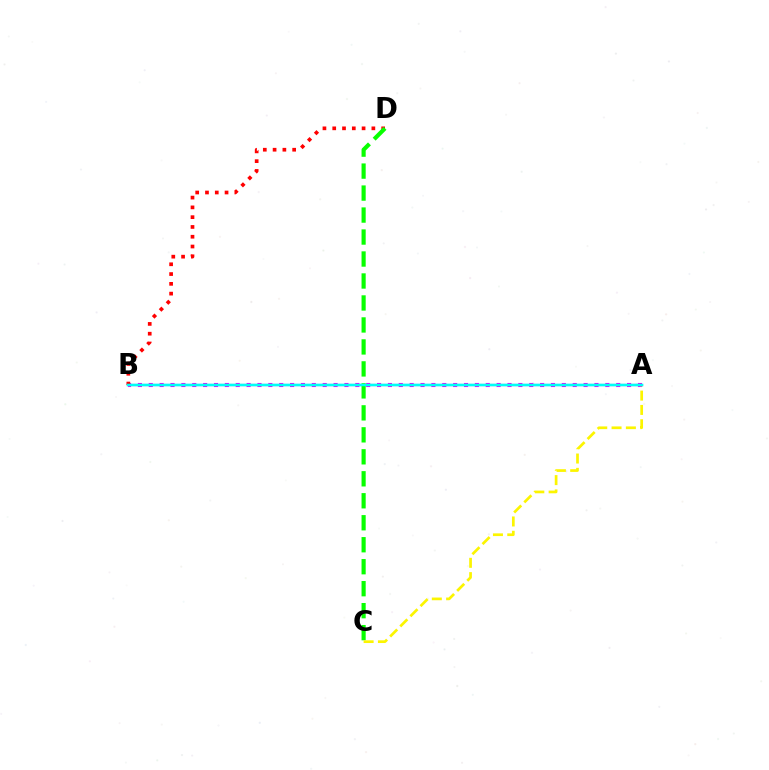{('A', 'B'): [{'color': '#ee00ff', 'line_style': 'dotted', 'thickness': 2.95}, {'color': '#0010ff', 'line_style': 'solid', 'thickness': 1.54}, {'color': '#00fff6', 'line_style': 'solid', 'thickness': 1.78}], ('B', 'D'): [{'color': '#ff0000', 'line_style': 'dotted', 'thickness': 2.66}], ('C', 'D'): [{'color': '#08ff00', 'line_style': 'dashed', 'thickness': 2.99}], ('A', 'C'): [{'color': '#fcf500', 'line_style': 'dashed', 'thickness': 1.95}]}